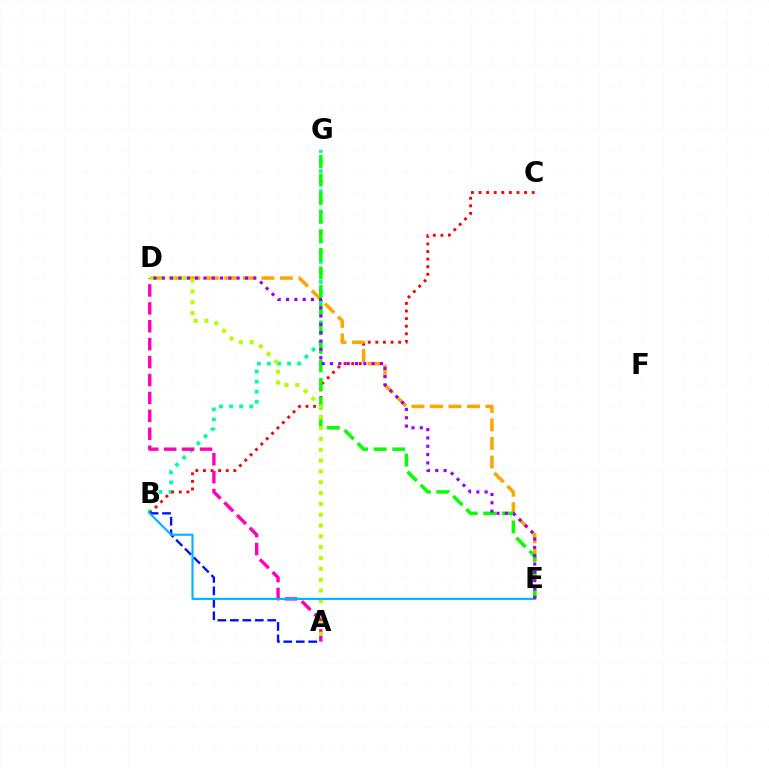{('B', 'G'): [{'color': '#00ff9d', 'line_style': 'dotted', 'thickness': 2.74}], ('A', 'D'): [{'color': '#ff00bd', 'line_style': 'dashed', 'thickness': 2.43}, {'color': '#b3ff00', 'line_style': 'dotted', 'thickness': 2.94}], ('B', 'C'): [{'color': '#ff0000', 'line_style': 'dotted', 'thickness': 2.06}], ('A', 'B'): [{'color': '#0010ff', 'line_style': 'dashed', 'thickness': 1.69}], ('D', 'E'): [{'color': '#ffa500', 'line_style': 'dashed', 'thickness': 2.52}, {'color': '#9b00ff', 'line_style': 'dotted', 'thickness': 2.26}], ('E', 'G'): [{'color': '#08ff00', 'line_style': 'dashed', 'thickness': 2.52}], ('B', 'E'): [{'color': '#00b5ff', 'line_style': 'solid', 'thickness': 1.54}]}